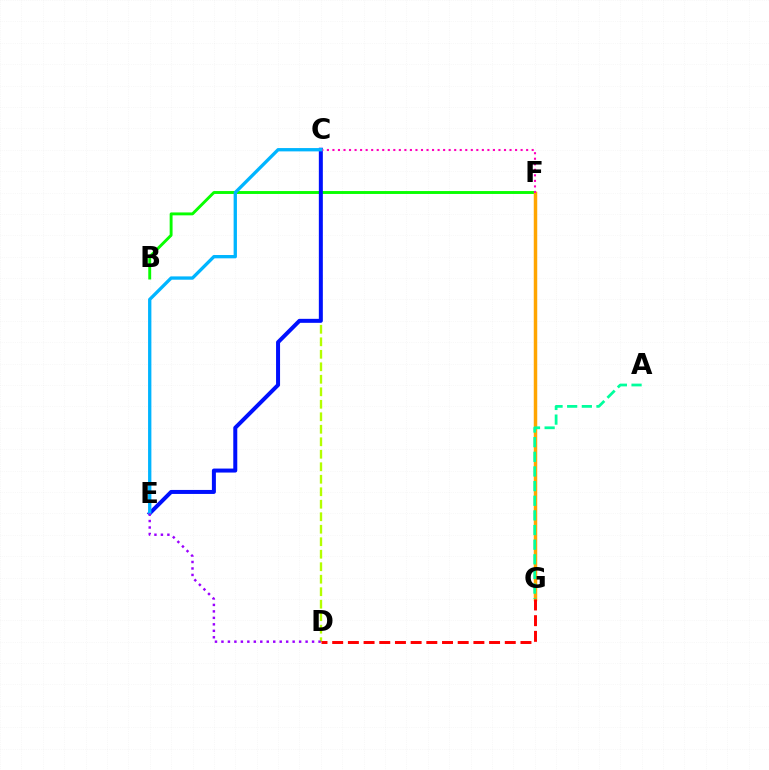{('C', 'D'): [{'color': '#b3ff00', 'line_style': 'dashed', 'thickness': 1.7}], ('B', 'F'): [{'color': '#08ff00', 'line_style': 'solid', 'thickness': 2.09}], ('C', 'E'): [{'color': '#0010ff', 'line_style': 'solid', 'thickness': 2.88}, {'color': '#00b5ff', 'line_style': 'solid', 'thickness': 2.39}], ('F', 'G'): [{'color': '#ffa500', 'line_style': 'solid', 'thickness': 2.5}], ('C', 'F'): [{'color': '#ff00bd', 'line_style': 'dotted', 'thickness': 1.5}], ('A', 'G'): [{'color': '#00ff9d', 'line_style': 'dashed', 'thickness': 1.99}], ('D', 'G'): [{'color': '#ff0000', 'line_style': 'dashed', 'thickness': 2.13}], ('D', 'E'): [{'color': '#9b00ff', 'line_style': 'dotted', 'thickness': 1.76}]}